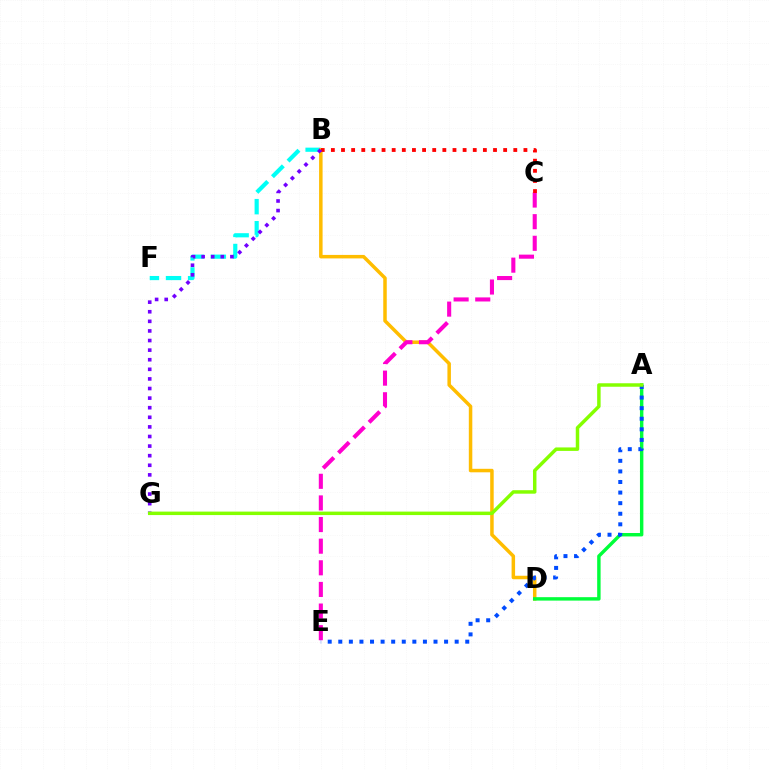{('B', 'F'): [{'color': '#00fff6', 'line_style': 'dashed', 'thickness': 3.0}], ('B', 'D'): [{'color': '#ffbd00', 'line_style': 'solid', 'thickness': 2.52}], ('A', 'D'): [{'color': '#00ff39', 'line_style': 'solid', 'thickness': 2.47}], ('C', 'E'): [{'color': '#ff00cf', 'line_style': 'dashed', 'thickness': 2.94}], ('B', 'C'): [{'color': '#ff0000', 'line_style': 'dotted', 'thickness': 2.75}], ('B', 'G'): [{'color': '#7200ff', 'line_style': 'dotted', 'thickness': 2.61}], ('A', 'E'): [{'color': '#004bff', 'line_style': 'dotted', 'thickness': 2.87}], ('A', 'G'): [{'color': '#84ff00', 'line_style': 'solid', 'thickness': 2.5}]}